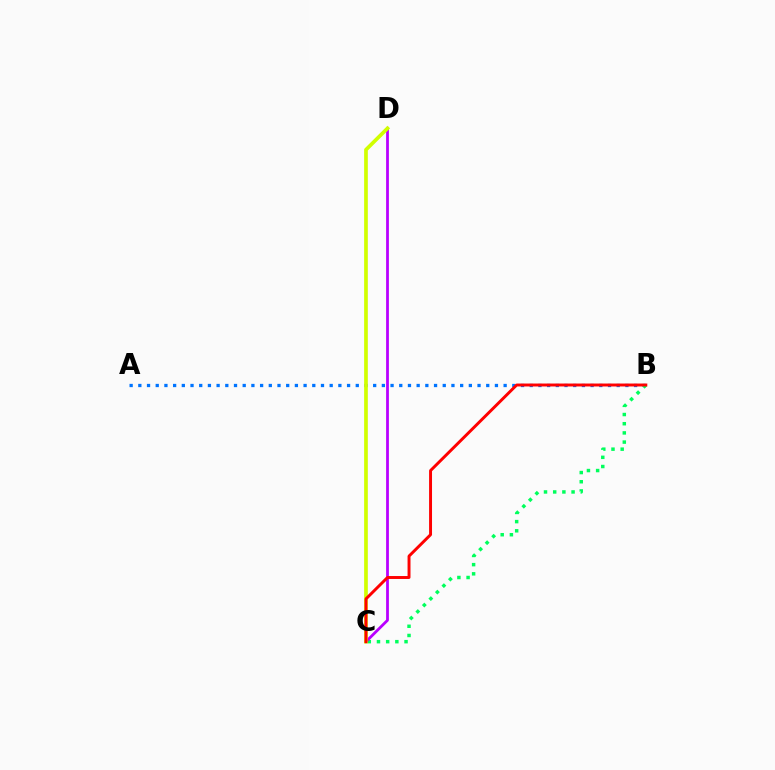{('A', 'B'): [{'color': '#0074ff', 'line_style': 'dotted', 'thickness': 2.36}], ('B', 'C'): [{'color': '#00ff5c', 'line_style': 'dotted', 'thickness': 2.5}, {'color': '#ff0000', 'line_style': 'solid', 'thickness': 2.11}], ('C', 'D'): [{'color': '#b900ff', 'line_style': 'solid', 'thickness': 2.0}, {'color': '#d1ff00', 'line_style': 'solid', 'thickness': 2.65}]}